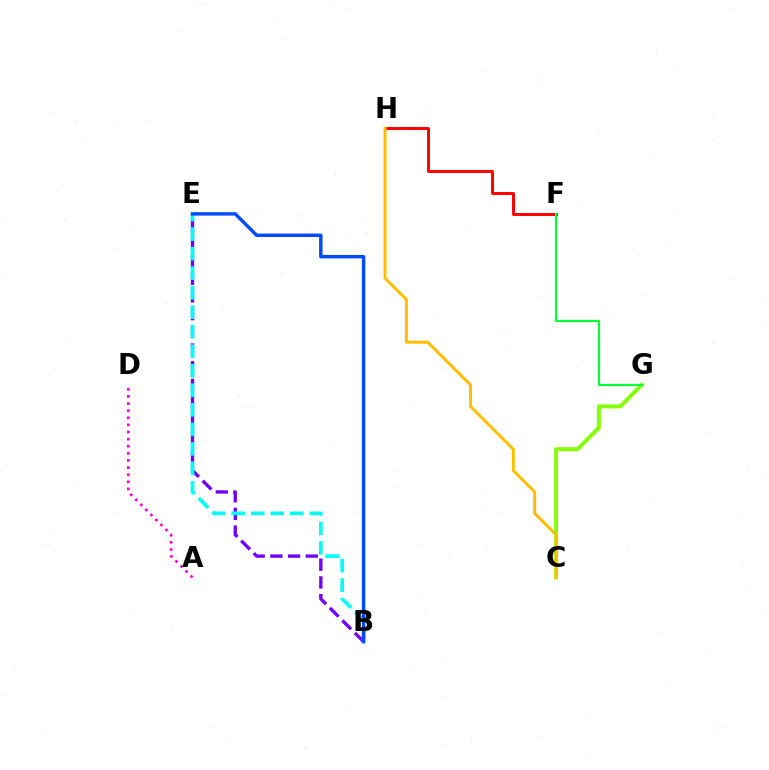{('C', 'G'): [{'color': '#84ff00', 'line_style': 'solid', 'thickness': 2.82}], ('F', 'H'): [{'color': '#ff0000', 'line_style': 'solid', 'thickness': 2.11}], ('C', 'H'): [{'color': '#ffbd00', 'line_style': 'solid', 'thickness': 2.14}], ('B', 'E'): [{'color': '#7200ff', 'line_style': 'dashed', 'thickness': 2.4}, {'color': '#00fff6', 'line_style': 'dashed', 'thickness': 2.65}, {'color': '#004bff', 'line_style': 'solid', 'thickness': 2.48}], ('A', 'D'): [{'color': '#ff00cf', 'line_style': 'dotted', 'thickness': 1.93}], ('F', 'G'): [{'color': '#00ff39', 'line_style': 'solid', 'thickness': 1.56}]}